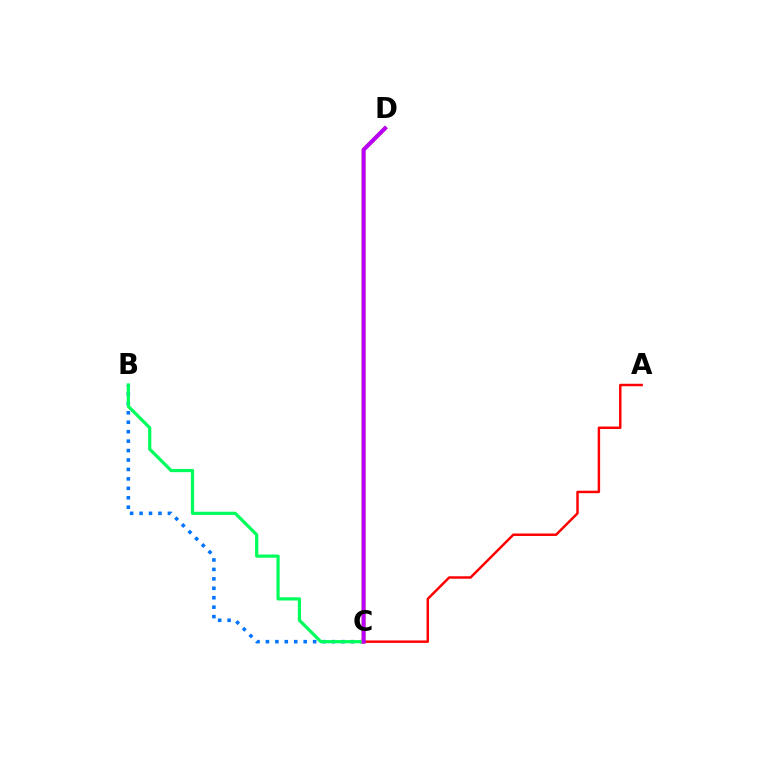{('B', 'C'): [{'color': '#0074ff', 'line_style': 'dotted', 'thickness': 2.56}, {'color': '#00ff5c', 'line_style': 'solid', 'thickness': 2.31}], ('C', 'D'): [{'color': '#d1ff00', 'line_style': 'solid', 'thickness': 2.87}, {'color': '#b900ff', 'line_style': 'solid', 'thickness': 2.94}], ('A', 'C'): [{'color': '#ff0000', 'line_style': 'solid', 'thickness': 1.77}]}